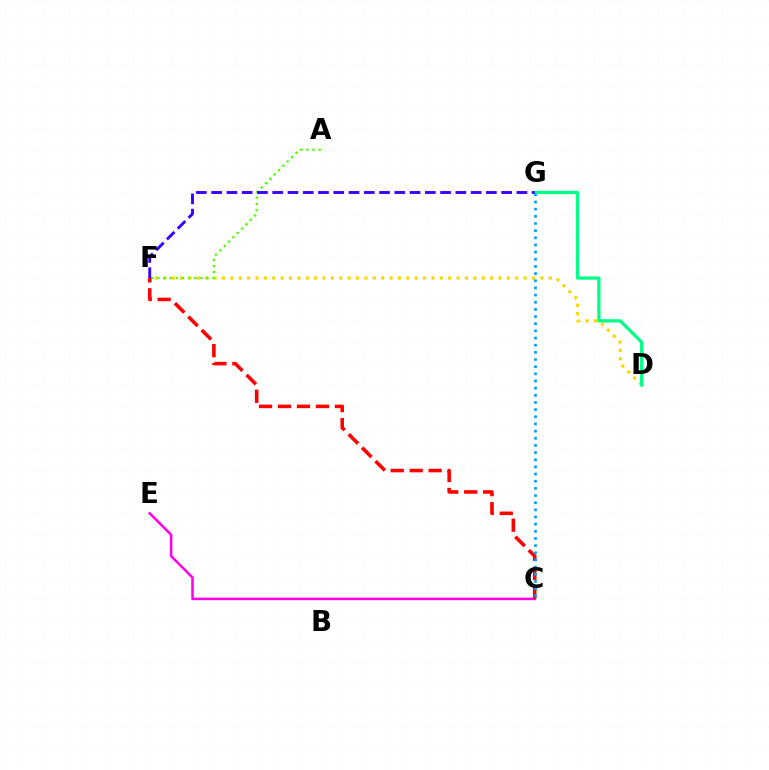{('D', 'F'): [{'color': '#ffd500', 'line_style': 'dotted', 'thickness': 2.28}], ('A', 'F'): [{'color': '#4fff00', 'line_style': 'dotted', 'thickness': 1.67}], ('C', 'E'): [{'color': '#ff00ed', 'line_style': 'solid', 'thickness': 1.83}], ('D', 'G'): [{'color': '#00ff86', 'line_style': 'solid', 'thickness': 2.35}], ('F', 'G'): [{'color': '#3700ff', 'line_style': 'dashed', 'thickness': 2.07}], ('C', 'F'): [{'color': '#ff0000', 'line_style': 'dashed', 'thickness': 2.58}], ('C', 'G'): [{'color': '#009eff', 'line_style': 'dotted', 'thickness': 1.95}]}